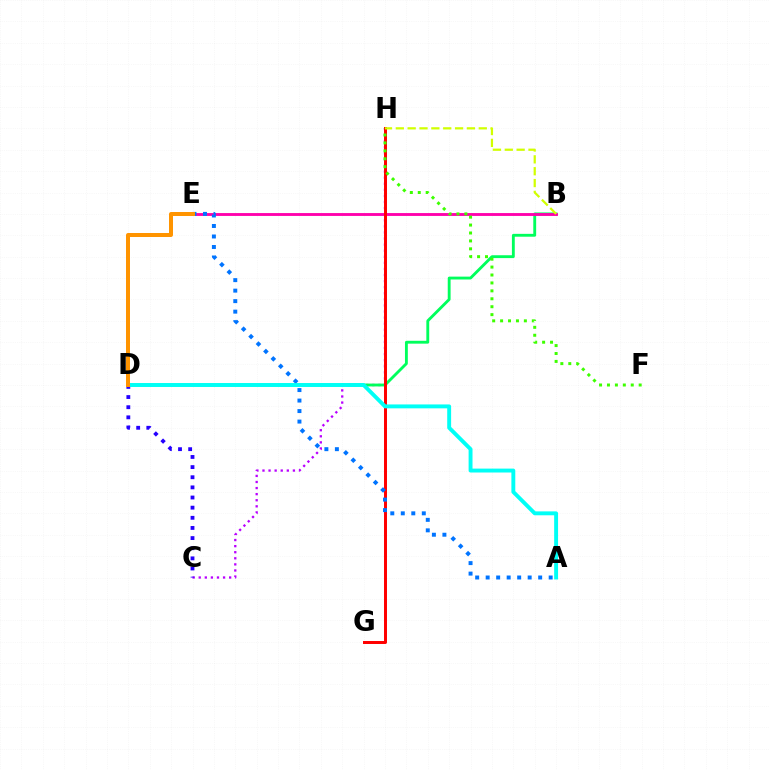{('C', 'H'): [{'color': '#b900ff', 'line_style': 'dotted', 'thickness': 1.65}], ('B', 'D'): [{'color': '#00ff5c', 'line_style': 'solid', 'thickness': 2.06}], ('B', 'E'): [{'color': '#ff00ac', 'line_style': 'solid', 'thickness': 2.06}], ('G', 'H'): [{'color': '#ff0000', 'line_style': 'solid', 'thickness': 2.15}], ('A', 'E'): [{'color': '#0074ff', 'line_style': 'dotted', 'thickness': 2.85}], ('F', 'H'): [{'color': '#3dff00', 'line_style': 'dotted', 'thickness': 2.15}], ('C', 'D'): [{'color': '#2500ff', 'line_style': 'dotted', 'thickness': 2.76}], ('B', 'H'): [{'color': '#d1ff00', 'line_style': 'dashed', 'thickness': 1.61}], ('A', 'D'): [{'color': '#00fff6', 'line_style': 'solid', 'thickness': 2.81}], ('D', 'E'): [{'color': '#ff9400', 'line_style': 'solid', 'thickness': 2.88}]}